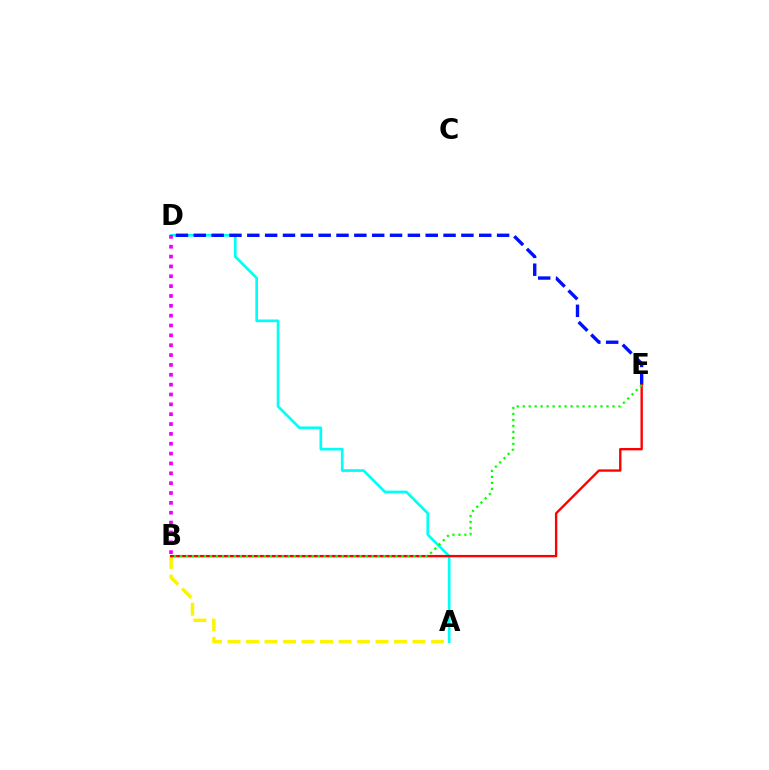{('A', 'D'): [{'color': '#00fff6', 'line_style': 'solid', 'thickness': 1.93}], ('D', 'E'): [{'color': '#0010ff', 'line_style': 'dashed', 'thickness': 2.42}], ('A', 'B'): [{'color': '#fcf500', 'line_style': 'dashed', 'thickness': 2.51}], ('B', 'E'): [{'color': '#ff0000', 'line_style': 'solid', 'thickness': 1.7}, {'color': '#08ff00', 'line_style': 'dotted', 'thickness': 1.63}], ('B', 'D'): [{'color': '#ee00ff', 'line_style': 'dotted', 'thickness': 2.68}]}